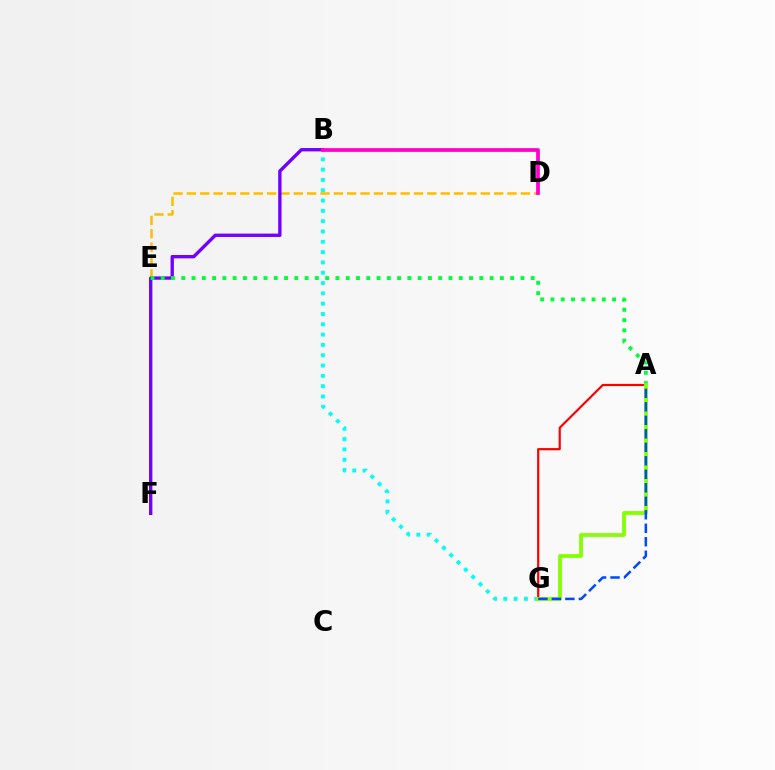{('D', 'E'): [{'color': '#ffbd00', 'line_style': 'dashed', 'thickness': 1.81}], ('B', 'F'): [{'color': '#7200ff', 'line_style': 'solid', 'thickness': 2.41}], ('A', 'G'): [{'color': '#ff0000', 'line_style': 'solid', 'thickness': 1.57}, {'color': '#84ff00', 'line_style': 'solid', 'thickness': 2.71}, {'color': '#004bff', 'line_style': 'dashed', 'thickness': 1.83}], ('A', 'E'): [{'color': '#00ff39', 'line_style': 'dotted', 'thickness': 2.79}], ('B', 'G'): [{'color': '#00fff6', 'line_style': 'dotted', 'thickness': 2.8}], ('B', 'D'): [{'color': '#ff00cf', 'line_style': 'solid', 'thickness': 2.69}]}